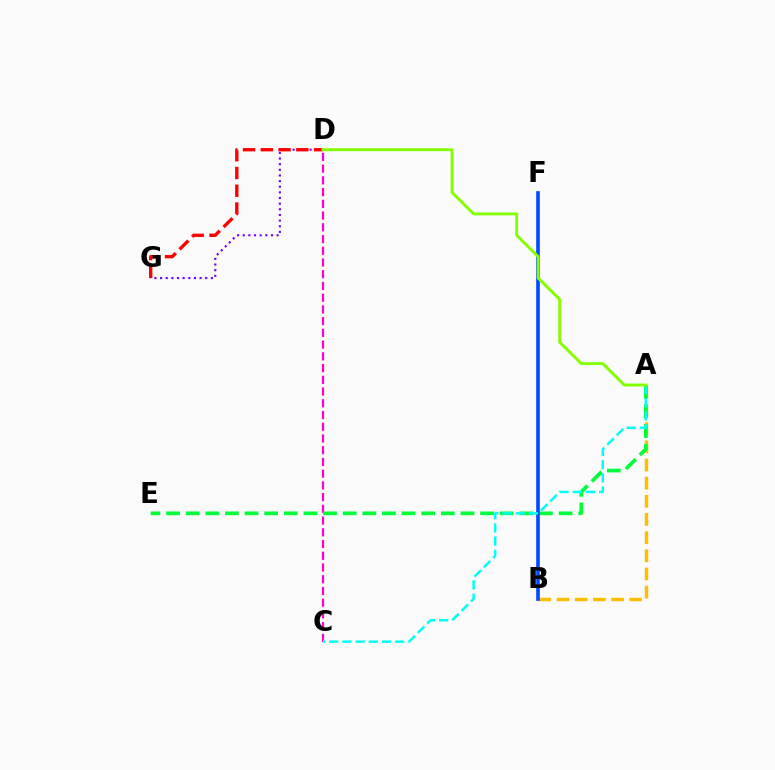{('C', 'D'): [{'color': '#ff00cf', 'line_style': 'dashed', 'thickness': 1.59}], ('D', 'G'): [{'color': '#7200ff', 'line_style': 'dotted', 'thickness': 1.53}, {'color': '#ff0000', 'line_style': 'dashed', 'thickness': 2.41}], ('A', 'B'): [{'color': '#ffbd00', 'line_style': 'dashed', 'thickness': 2.47}], ('A', 'E'): [{'color': '#00ff39', 'line_style': 'dashed', 'thickness': 2.67}], ('B', 'F'): [{'color': '#004bff', 'line_style': 'solid', 'thickness': 2.62}], ('A', 'C'): [{'color': '#00fff6', 'line_style': 'dashed', 'thickness': 1.79}], ('A', 'D'): [{'color': '#84ff00', 'line_style': 'solid', 'thickness': 2.11}]}